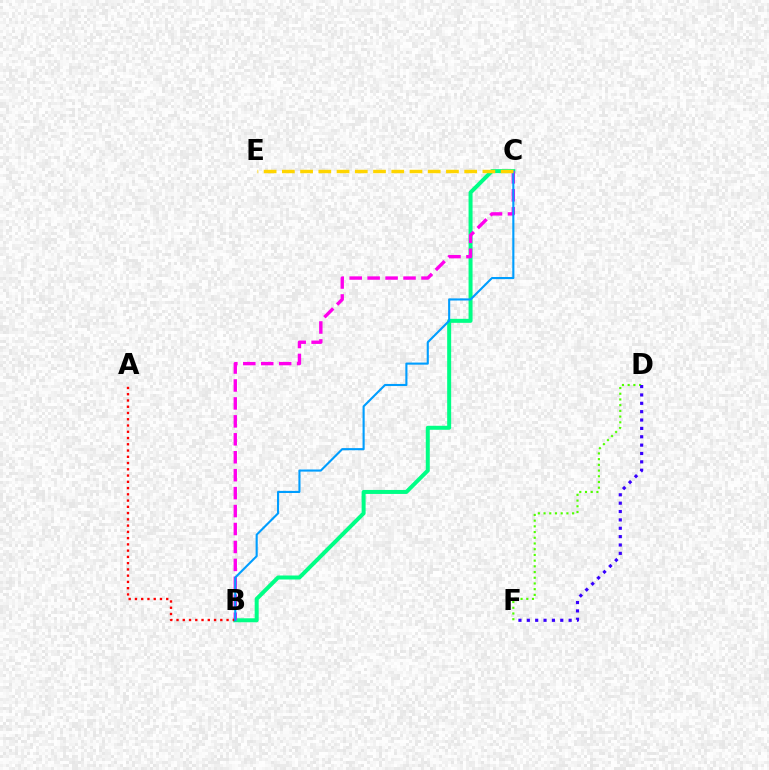{('B', 'C'): [{'color': '#00ff86', 'line_style': 'solid', 'thickness': 2.88}, {'color': '#ff00ed', 'line_style': 'dashed', 'thickness': 2.44}, {'color': '#009eff', 'line_style': 'solid', 'thickness': 1.52}], ('A', 'B'): [{'color': '#ff0000', 'line_style': 'dotted', 'thickness': 1.7}], ('D', 'F'): [{'color': '#4fff00', 'line_style': 'dotted', 'thickness': 1.55}, {'color': '#3700ff', 'line_style': 'dotted', 'thickness': 2.27}], ('C', 'E'): [{'color': '#ffd500', 'line_style': 'dashed', 'thickness': 2.48}]}